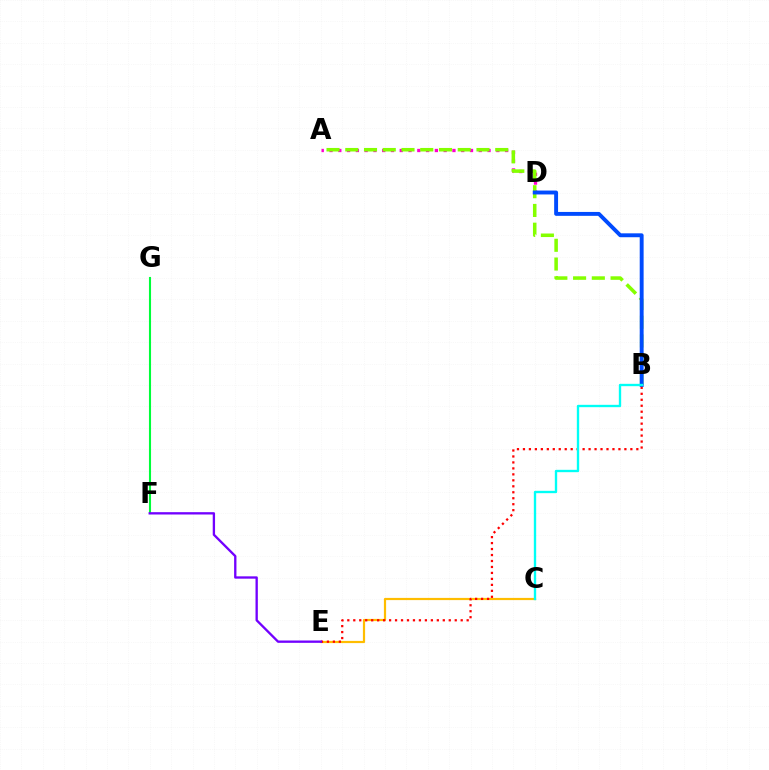{('A', 'D'): [{'color': '#ff00cf', 'line_style': 'dotted', 'thickness': 2.39}], ('F', 'G'): [{'color': '#00ff39', 'line_style': 'solid', 'thickness': 1.51}], ('C', 'E'): [{'color': '#ffbd00', 'line_style': 'solid', 'thickness': 1.59}], ('A', 'B'): [{'color': '#84ff00', 'line_style': 'dashed', 'thickness': 2.55}], ('B', 'D'): [{'color': '#004bff', 'line_style': 'solid', 'thickness': 2.81}], ('B', 'E'): [{'color': '#ff0000', 'line_style': 'dotted', 'thickness': 1.62}], ('E', 'F'): [{'color': '#7200ff', 'line_style': 'solid', 'thickness': 1.68}], ('B', 'C'): [{'color': '#00fff6', 'line_style': 'solid', 'thickness': 1.69}]}